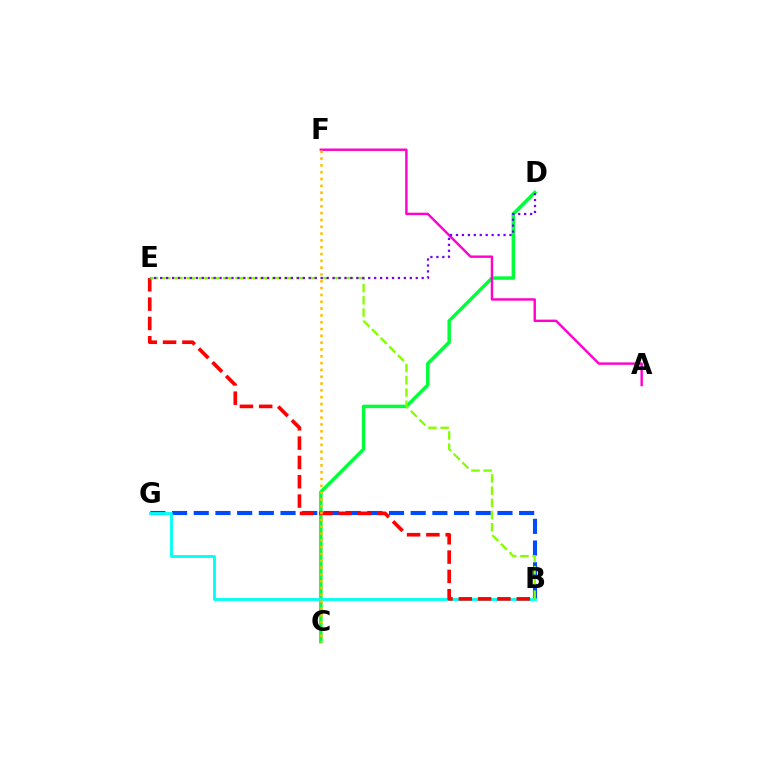{('C', 'D'): [{'color': '#00ff39', 'line_style': 'solid', 'thickness': 2.5}], ('B', 'G'): [{'color': '#004bff', 'line_style': 'dashed', 'thickness': 2.95}, {'color': '#00fff6', 'line_style': 'solid', 'thickness': 2.03}], ('A', 'F'): [{'color': '#ff00cf', 'line_style': 'solid', 'thickness': 1.74}], ('B', 'E'): [{'color': '#ff0000', 'line_style': 'dashed', 'thickness': 2.62}, {'color': '#84ff00', 'line_style': 'dashed', 'thickness': 1.66}], ('C', 'F'): [{'color': '#ffbd00', 'line_style': 'dotted', 'thickness': 1.85}], ('D', 'E'): [{'color': '#7200ff', 'line_style': 'dotted', 'thickness': 1.62}]}